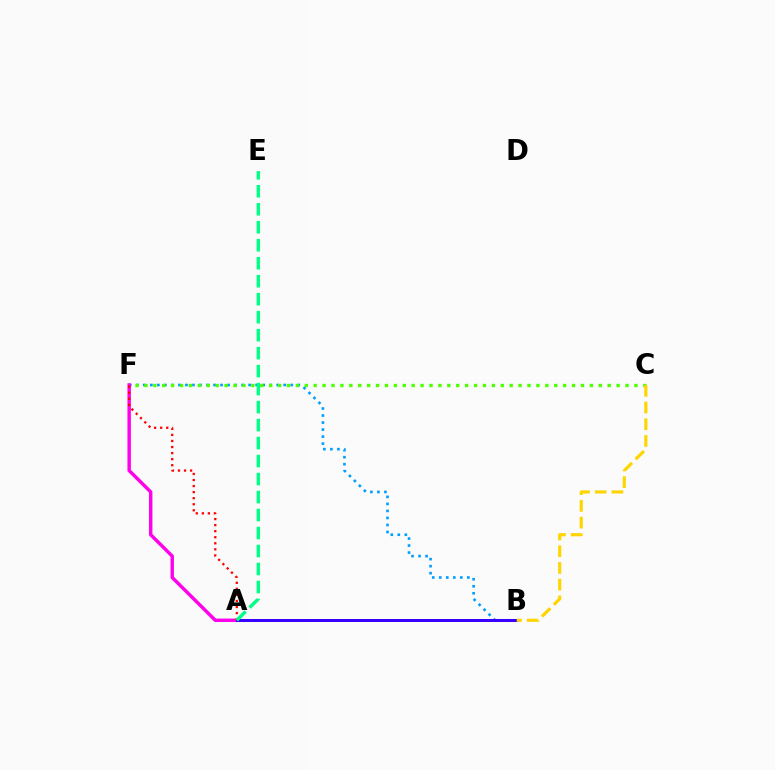{('B', 'F'): [{'color': '#009eff', 'line_style': 'dotted', 'thickness': 1.91}], ('C', 'F'): [{'color': '#4fff00', 'line_style': 'dotted', 'thickness': 2.42}], ('A', 'F'): [{'color': '#ff00ed', 'line_style': 'solid', 'thickness': 2.47}, {'color': '#ff0000', 'line_style': 'dotted', 'thickness': 1.65}], ('A', 'B'): [{'color': '#3700ff', 'line_style': 'solid', 'thickness': 2.15}], ('A', 'E'): [{'color': '#00ff86', 'line_style': 'dashed', 'thickness': 2.44}], ('B', 'C'): [{'color': '#ffd500', 'line_style': 'dashed', 'thickness': 2.27}]}